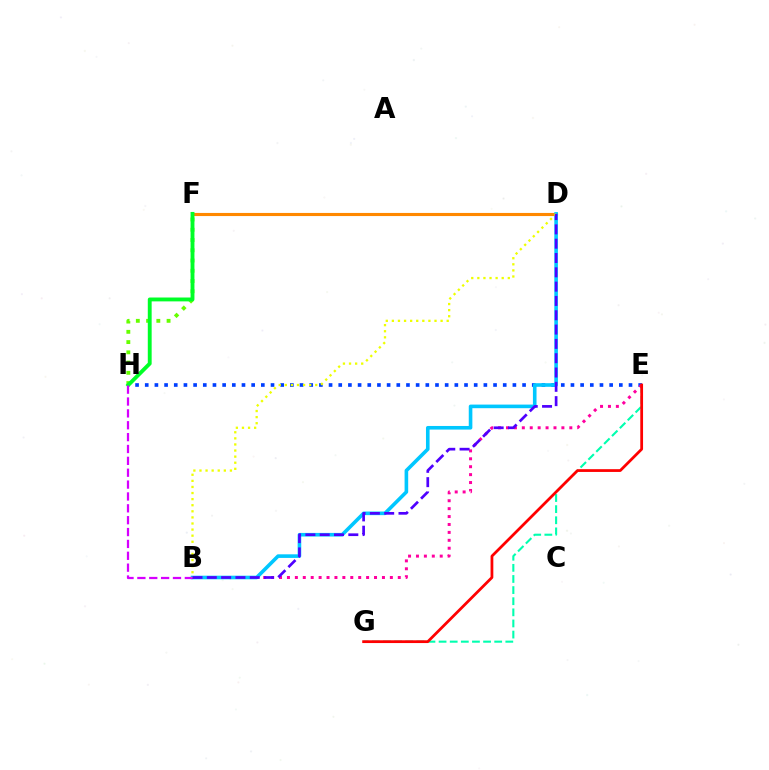{('F', 'H'): [{'color': '#66ff00', 'line_style': 'dotted', 'thickness': 2.78}, {'color': '#00ff27', 'line_style': 'solid', 'thickness': 2.78}], ('E', 'H'): [{'color': '#003fff', 'line_style': 'dotted', 'thickness': 2.63}], ('D', 'F'): [{'color': '#ff8800', 'line_style': 'solid', 'thickness': 2.24}], ('E', 'G'): [{'color': '#00ffaf', 'line_style': 'dashed', 'thickness': 1.51}, {'color': '#ff0000', 'line_style': 'solid', 'thickness': 1.99}], ('B', 'E'): [{'color': '#ff00a0', 'line_style': 'dotted', 'thickness': 2.15}], ('B', 'D'): [{'color': '#00c7ff', 'line_style': 'solid', 'thickness': 2.6}, {'color': '#eeff00', 'line_style': 'dotted', 'thickness': 1.65}, {'color': '#4f00ff', 'line_style': 'dashed', 'thickness': 1.94}], ('B', 'H'): [{'color': '#d600ff', 'line_style': 'dashed', 'thickness': 1.61}]}